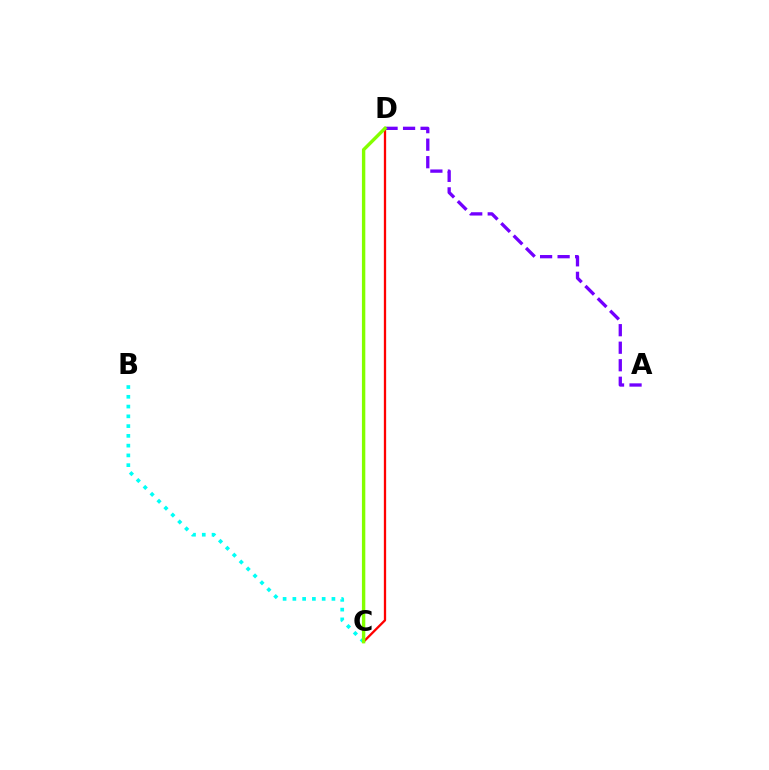{('C', 'D'): [{'color': '#ff0000', 'line_style': 'solid', 'thickness': 1.66}, {'color': '#84ff00', 'line_style': 'solid', 'thickness': 2.44}], ('A', 'D'): [{'color': '#7200ff', 'line_style': 'dashed', 'thickness': 2.38}], ('B', 'C'): [{'color': '#00fff6', 'line_style': 'dotted', 'thickness': 2.65}]}